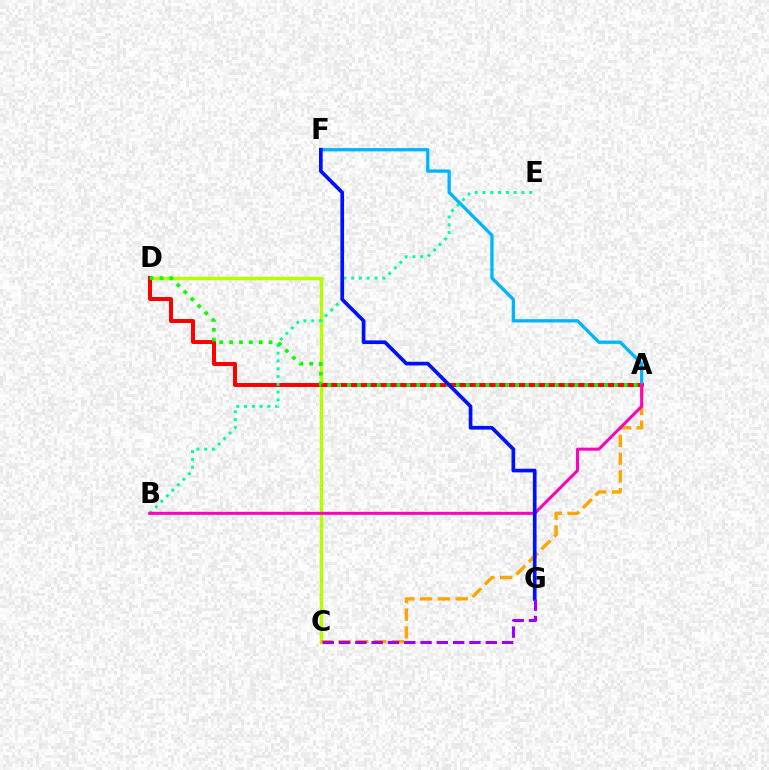{('C', 'D'): [{'color': '#b3ff00', 'line_style': 'solid', 'thickness': 2.45}], ('A', 'D'): [{'color': '#ff0000', 'line_style': 'solid', 'thickness': 2.87}, {'color': '#08ff00', 'line_style': 'dotted', 'thickness': 2.69}], ('B', 'E'): [{'color': '#00ff9d', 'line_style': 'dotted', 'thickness': 2.12}], ('A', 'C'): [{'color': '#ffa500', 'line_style': 'dashed', 'thickness': 2.41}], ('A', 'F'): [{'color': '#00b5ff', 'line_style': 'solid', 'thickness': 2.36}], ('A', 'B'): [{'color': '#ff00bd', 'line_style': 'solid', 'thickness': 2.17}], ('F', 'G'): [{'color': '#0010ff', 'line_style': 'solid', 'thickness': 2.65}], ('C', 'G'): [{'color': '#9b00ff', 'line_style': 'dashed', 'thickness': 2.21}]}